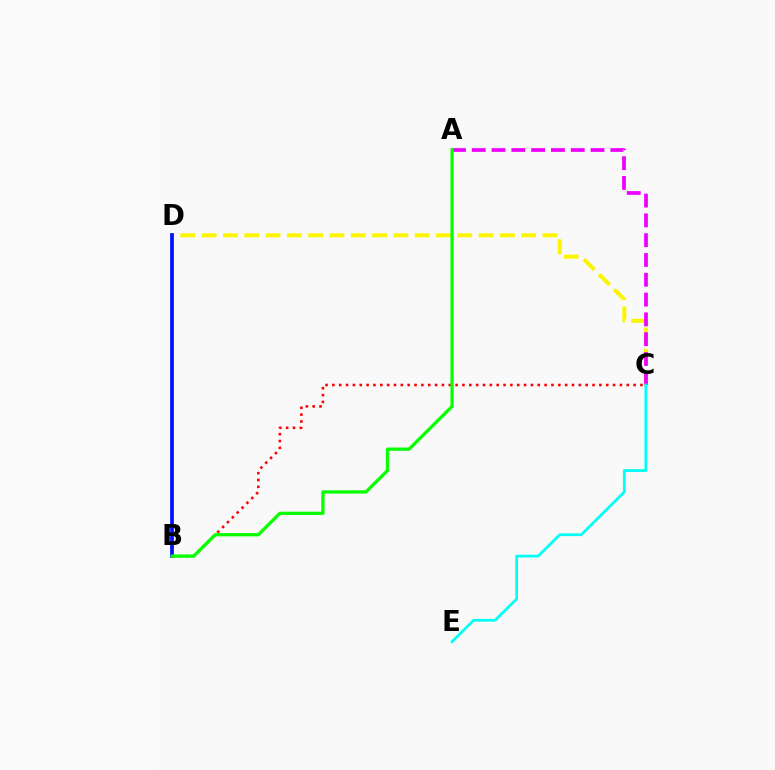{('C', 'D'): [{'color': '#fcf500', 'line_style': 'dashed', 'thickness': 2.89}], ('B', 'D'): [{'color': '#0010ff', 'line_style': 'solid', 'thickness': 2.67}], ('A', 'C'): [{'color': '#ee00ff', 'line_style': 'dashed', 'thickness': 2.69}], ('C', 'E'): [{'color': '#00fff6', 'line_style': 'solid', 'thickness': 1.98}], ('B', 'C'): [{'color': '#ff0000', 'line_style': 'dotted', 'thickness': 1.86}], ('A', 'B'): [{'color': '#08ff00', 'line_style': 'solid', 'thickness': 2.35}]}